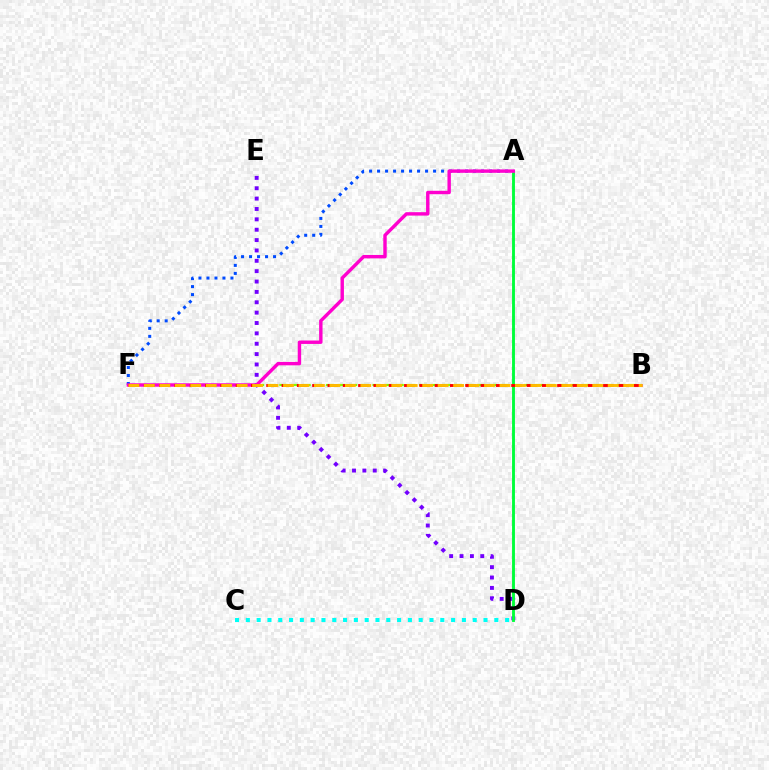{('D', 'E'): [{'color': '#7200ff', 'line_style': 'dotted', 'thickness': 2.82}], ('A', 'F'): [{'color': '#004bff', 'line_style': 'dotted', 'thickness': 2.17}, {'color': '#ff00cf', 'line_style': 'solid', 'thickness': 2.46}], ('A', 'D'): [{'color': '#00ff39', 'line_style': 'solid', 'thickness': 2.07}], ('B', 'F'): [{'color': '#84ff00', 'line_style': 'dashed', 'thickness': 1.58}, {'color': '#ff0000', 'line_style': 'dashed', 'thickness': 2.08}, {'color': '#ffbd00', 'line_style': 'dashed', 'thickness': 2.1}], ('C', 'D'): [{'color': '#00fff6', 'line_style': 'dotted', 'thickness': 2.94}]}